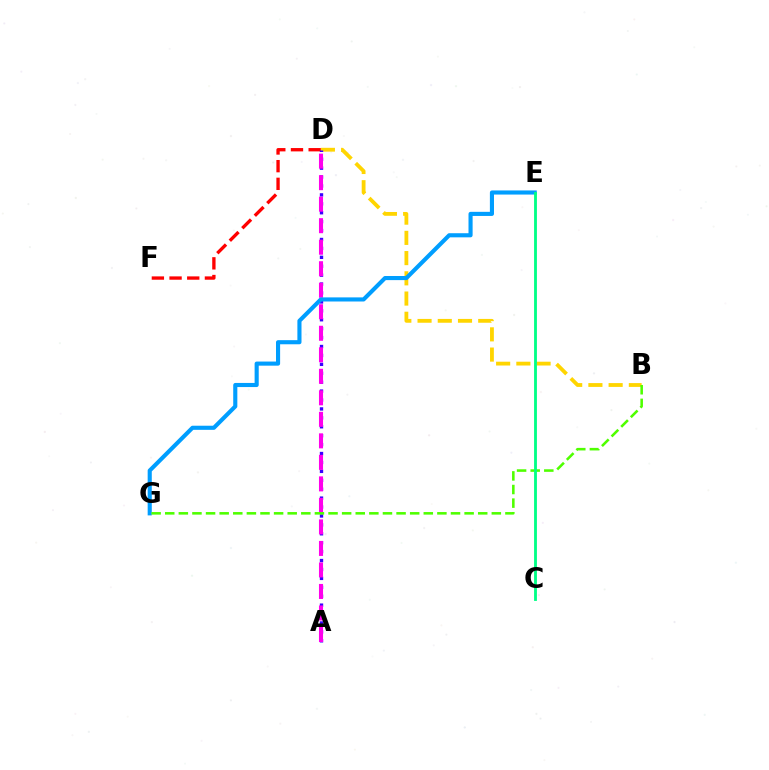{('B', 'D'): [{'color': '#ffd500', 'line_style': 'dashed', 'thickness': 2.75}], ('D', 'F'): [{'color': '#ff0000', 'line_style': 'dashed', 'thickness': 2.4}], ('A', 'D'): [{'color': '#3700ff', 'line_style': 'dotted', 'thickness': 2.42}, {'color': '#ff00ed', 'line_style': 'dashed', 'thickness': 2.92}], ('E', 'G'): [{'color': '#009eff', 'line_style': 'solid', 'thickness': 2.96}], ('B', 'G'): [{'color': '#4fff00', 'line_style': 'dashed', 'thickness': 1.85}], ('C', 'E'): [{'color': '#00ff86', 'line_style': 'solid', 'thickness': 2.04}]}